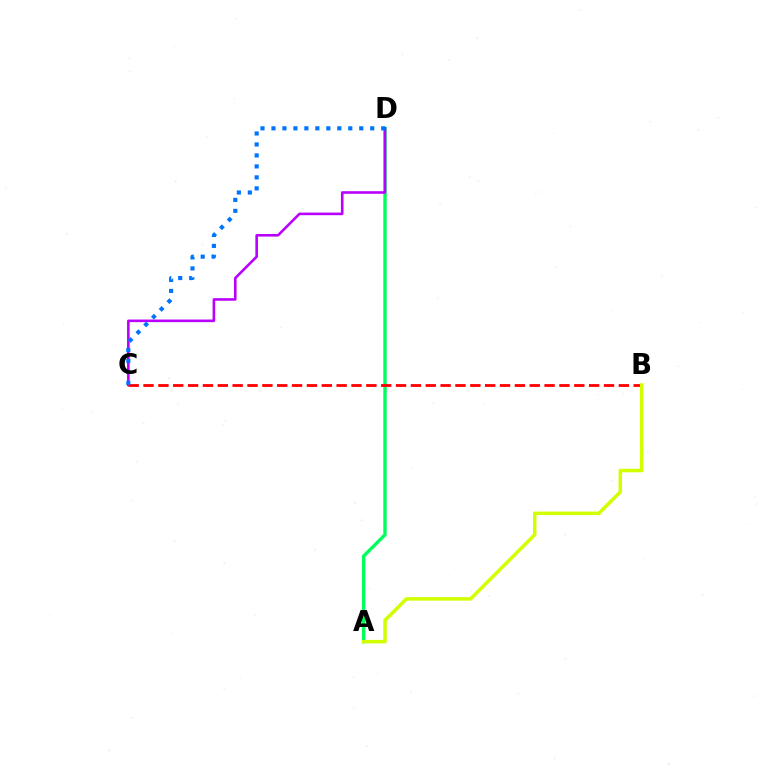{('A', 'D'): [{'color': '#00ff5c', 'line_style': 'solid', 'thickness': 2.43}], ('C', 'D'): [{'color': '#b900ff', 'line_style': 'solid', 'thickness': 1.87}, {'color': '#0074ff', 'line_style': 'dotted', 'thickness': 2.98}], ('B', 'C'): [{'color': '#ff0000', 'line_style': 'dashed', 'thickness': 2.02}], ('A', 'B'): [{'color': '#d1ff00', 'line_style': 'solid', 'thickness': 2.53}]}